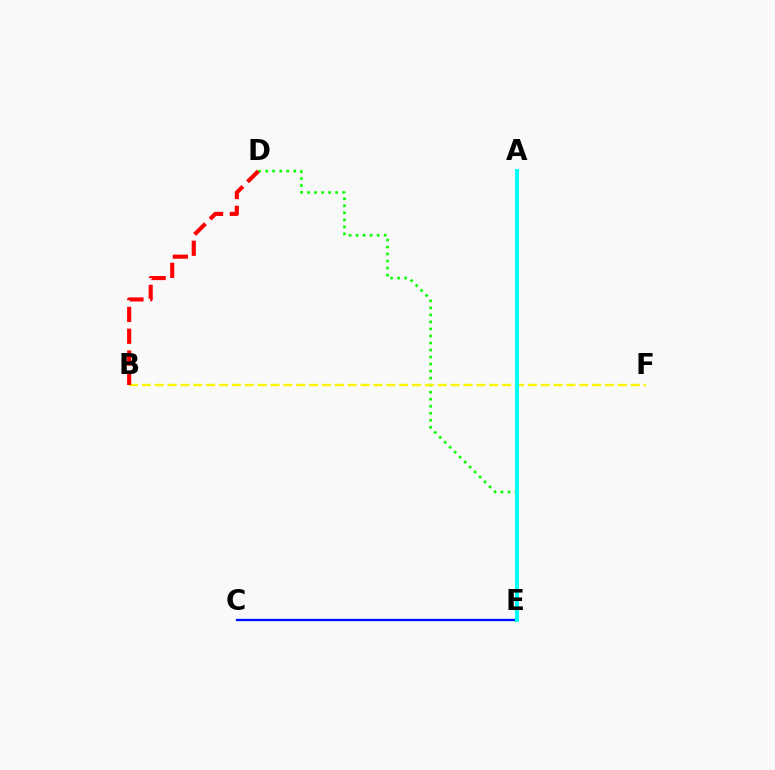{('D', 'E'): [{'color': '#08ff00', 'line_style': 'dotted', 'thickness': 1.91}], ('B', 'F'): [{'color': '#fcf500', 'line_style': 'dashed', 'thickness': 1.75}], ('C', 'E'): [{'color': '#0010ff', 'line_style': 'solid', 'thickness': 1.67}], ('A', 'E'): [{'color': '#ee00ff', 'line_style': 'solid', 'thickness': 2.81}, {'color': '#00fff6', 'line_style': 'solid', 'thickness': 2.88}], ('B', 'D'): [{'color': '#ff0000', 'line_style': 'dashed', 'thickness': 2.96}]}